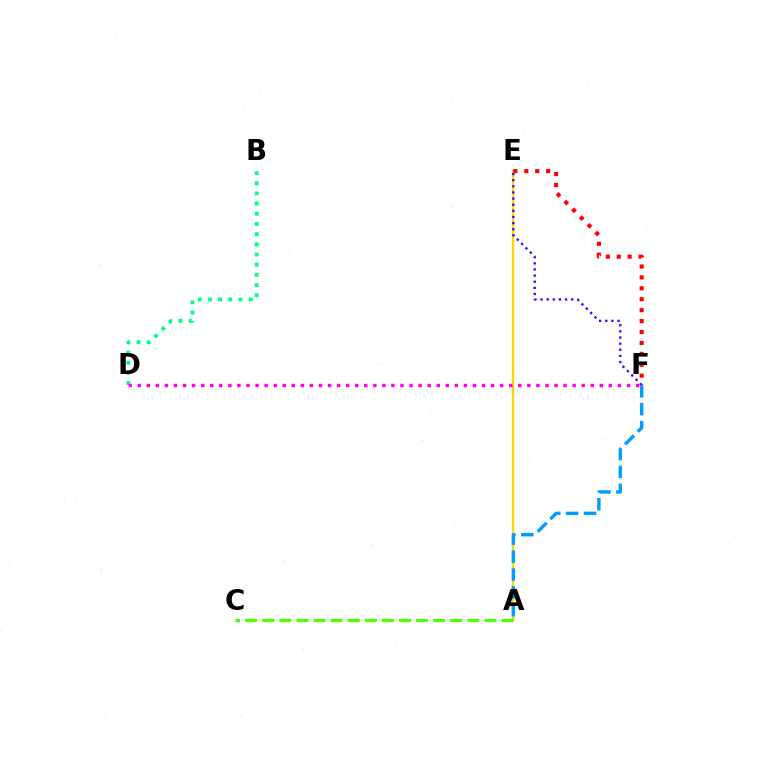{('A', 'E'): [{'color': '#ffd500', 'line_style': 'solid', 'thickness': 1.7}], ('E', 'F'): [{'color': '#3700ff', 'line_style': 'dotted', 'thickness': 1.67}, {'color': '#ff0000', 'line_style': 'dotted', 'thickness': 2.97}], ('B', 'D'): [{'color': '#00ff86', 'line_style': 'dotted', 'thickness': 2.77}], ('A', 'C'): [{'color': '#4fff00', 'line_style': 'dashed', 'thickness': 2.32}], ('D', 'F'): [{'color': '#ff00ed', 'line_style': 'dotted', 'thickness': 2.46}], ('A', 'F'): [{'color': '#009eff', 'line_style': 'dashed', 'thickness': 2.43}]}